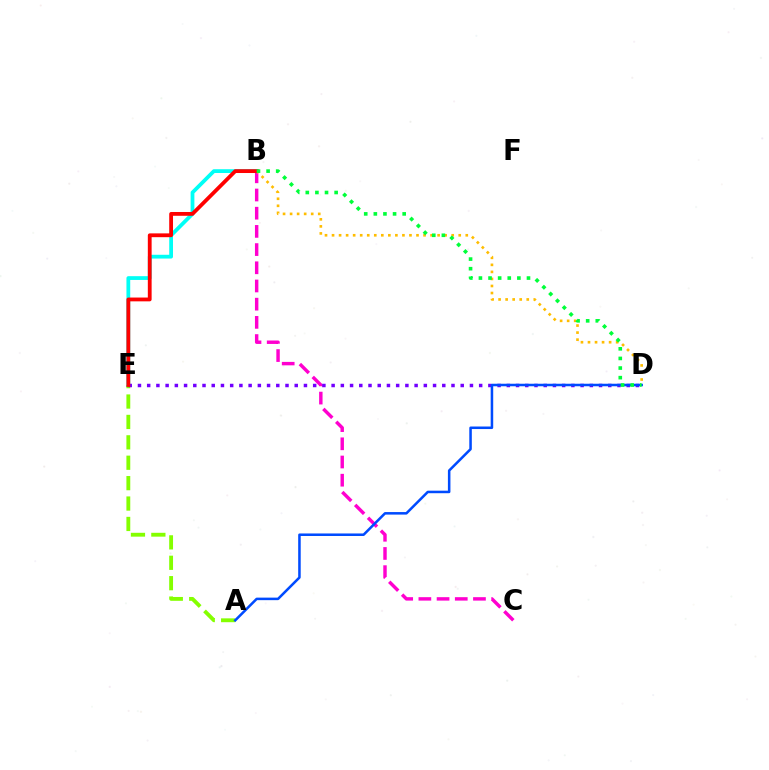{('B', 'C'): [{'color': '#ff00cf', 'line_style': 'dashed', 'thickness': 2.47}], ('B', 'D'): [{'color': '#ffbd00', 'line_style': 'dotted', 'thickness': 1.91}, {'color': '#00ff39', 'line_style': 'dotted', 'thickness': 2.61}], ('A', 'E'): [{'color': '#84ff00', 'line_style': 'dashed', 'thickness': 2.77}], ('B', 'E'): [{'color': '#00fff6', 'line_style': 'solid', 'thickness': 2.72}, {'color': '#ff0000', 'line_style': 'solid', 'thickness': 2.74}], ('D', 'E'): [{'color': '#7200ff', 'line_style': 'dotted', 'thickness': 2.51}], ('A', 'D'): [{'color': '#004bff', 'line_style': 'solid', 'thickness': 1.82}]}